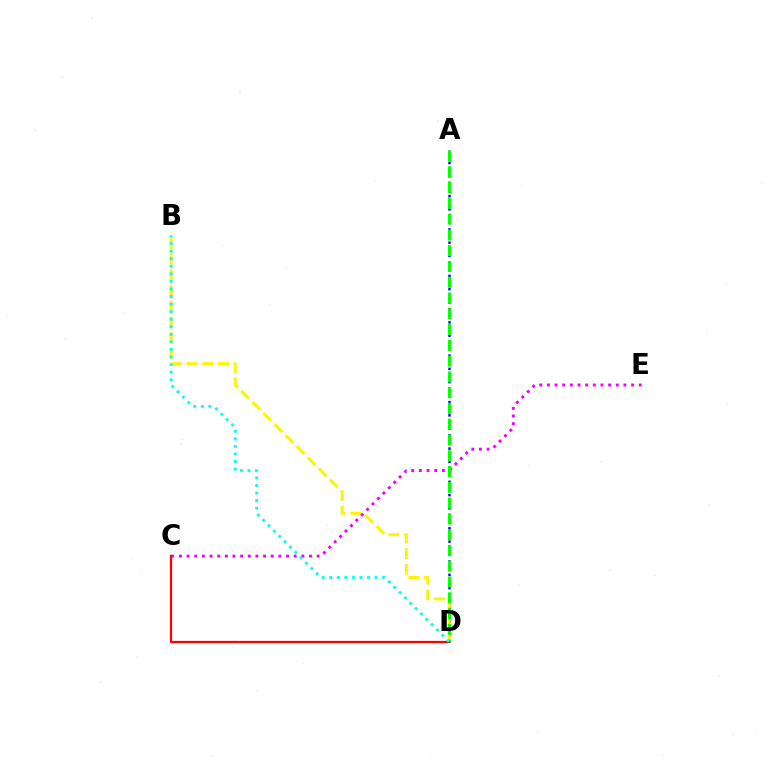{('A', 'D'): [{'color': '#0010ff', 'line_style': 'dotted', 'thickness': 1.8}, {'color': '#08ff00', 'line_style': 'dashed', 'thickness': 2.14}], ('B', 'D'): [{'color': '#fcf500', 'line_style': 'dashed', 'thickness': 2.13}, {'color': '#00fff6', 'line_style': 'dotted', 'thickness': 2.05}], ('C', 'E'): [{'color': '#ee00ff', 'line_style': 'dotted', 'thickness': 2.08}], ('C', 'D'): [{'color': '#ff0000', 'line_style': 'solid', 'thickness': 1.63}]}